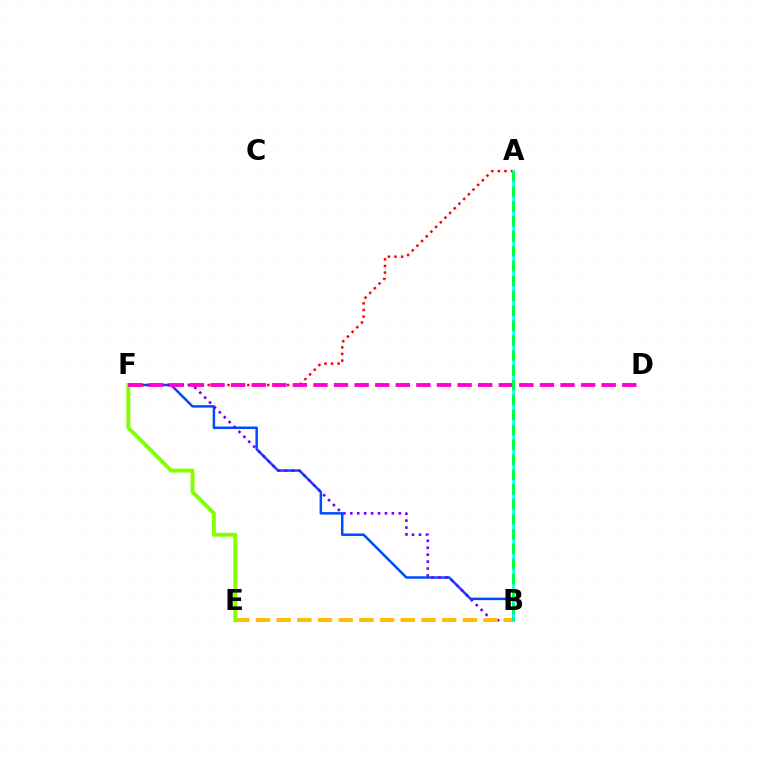{('B', 'F'): [{'color': '#004bff', 'line_style': 'solid', 'thickness': 1.79}, {'color': '#7200ff', 'line_style': 'dotted', 'thickness': 1.88}], ('A', 'F'): [{'color': '#ff0000', 'line_style': 'dotted', 'thickness': 1.8}], ('B', 'E'): [{'color': '#ffbd00', 'line_style': 'dashed', 'thickness': 2.81}], ('A', 'B'): [{'color': '#00fff6', 'line_style': 'solid', 'thickness': 1.91}, {'color': '#00ff39', 'line_style': 'dashed', 'thickness': 2.02}], ('E', 'F'): [{'color': '#84ff00', 'line_style': 'solid', 'thickness': 2.8}], ('D', 'F'): [{'color': '#ff00cf', 'line_style': 'dashed', 'thickness': 2.8}]}